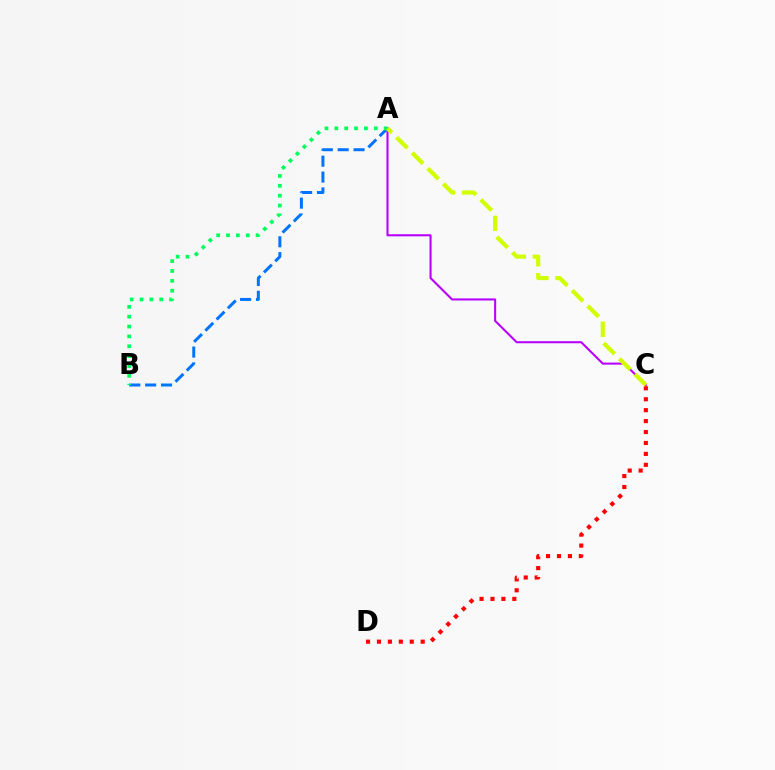{('A', 'C'): [{'color': '#b900ff', 'line_style': 'solid', 'thickness': 1.5}, {'color': '#d1ff00', 'line_style': 'dashed', 'thickness': 2.99}], ('A', 'B'): [{'color': '#0074ff', 'line_style': 'dashed', 'thickness': 2.16}, {'color': '#00ff5c', 'line_style': 'dotted', 'thickness': 2.68}], ('C', 'D'): [{'color': '#ff0000', 'line_style': 'dotted', 'thickness': 2.97}]}